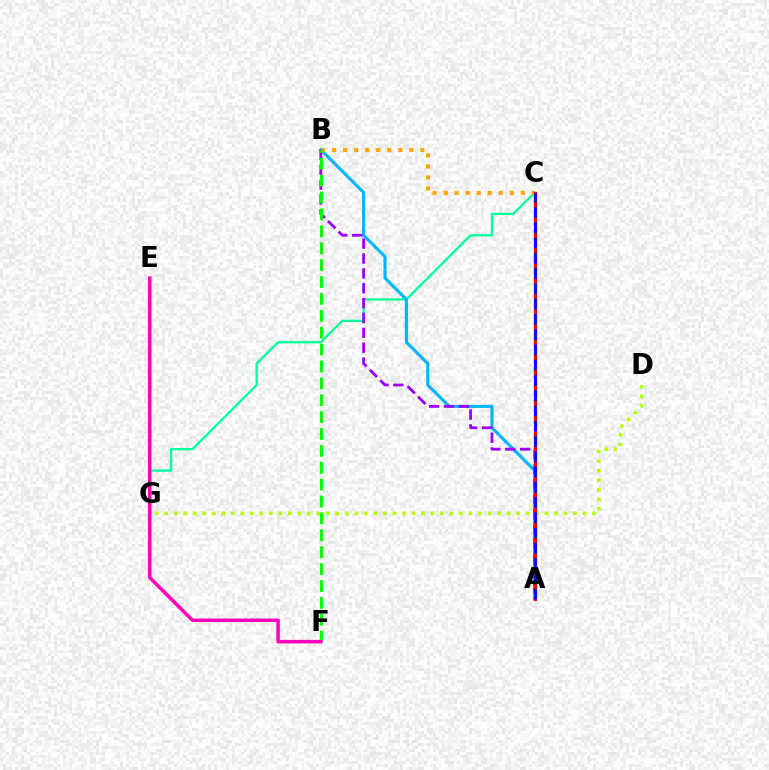{('C', 'G'): [{'color': '#00ff9d', 'line_style': 'solid', 'thickness': 1.66}], ('D', 'G'): [{'color': '#b3ff00', 'line_style': 'dotted', 'thickness': 2.58}], ('A', 'B'): [{'color': '#00b5ff', 'line_style': 'solid', 'thickness': 2.24}, {'color': '#9b00ff', 'line_style': 'dashed', 'thickness': 2.02}], ('B', 'C'): [{'color': '#ffa500', 'line_style': 'dotted', 'thickness': 3.0}], ('A', 'C'): [{'color': '#ff0000', 'line_style': 'solid', 'thickness': 2.33}, {'color': '#0010ff', 'line_style': 'dashed', 'thickness': 2.07}], ('B', 'F'): [{'color': '#08ff00', 'line_style': 'dashed', 'thickness': 2.29}], ('E', 'F'): [{'color': '#ff00bd', 'line_style': 'solid', 'thickness': 2.52}]}